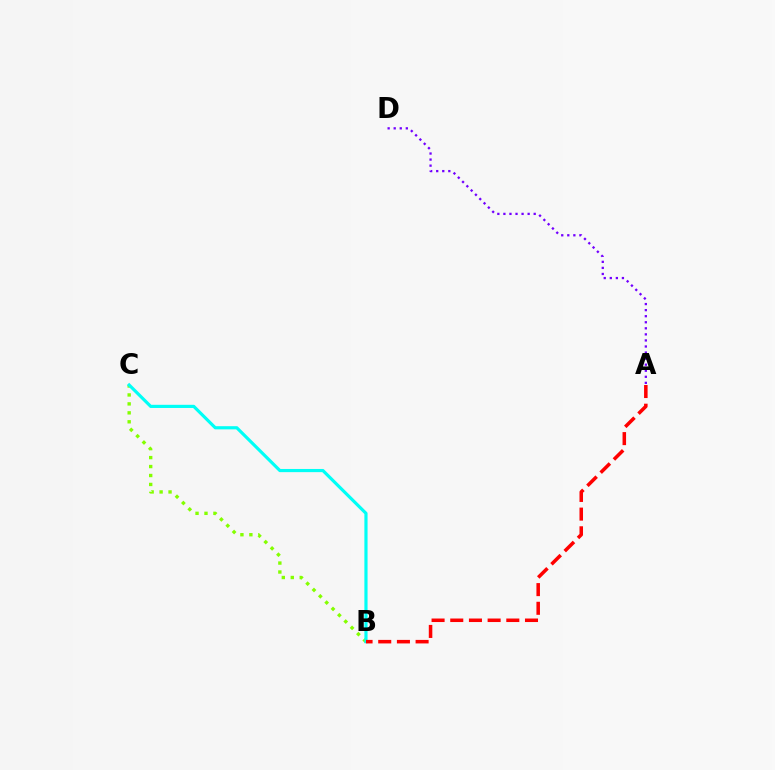{('B', 'C'): [{'color': '#84ff00', 'line_style': 'dotted', 'thickness': 2.43}, {'color': '#00fff6', 'line_style': 'solid', 'thickness': 2.28}], ('A', 'B'): [{'color': '#ff0000', 'line_style': 'dashed', 'thickness': 2.54}], ('A', 'D'): [{'color': '#7200ff', 'line_style': 'dotted', 'thickness': 1.65}]}